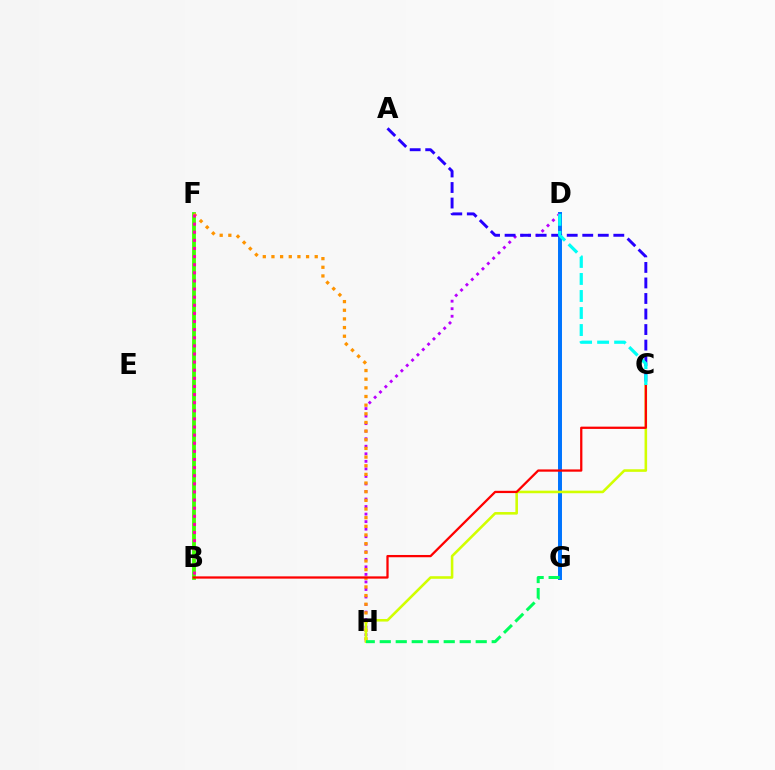{('D', 'G'): [{'color': '#0074ff', 'line_style': 'solid', 'thickness': 2.85}], ('D', 'H'): [{'color': '#b900ff', 'line_style': 'dotted', 'thickness': 2.05}], ('B', 'F'): [{'color': '#3dff00', 'line_style': 'solid', 'thickness': 2.74}, {'color': '#ff00ac', 'line_style': 'dotted', 'thickness': 2.2}], ('F', 'H'): [{'color': '#ff9400', 'line_style': 'dotted', 'thickness': 2.35}], ('C', 'H'): [{'color': '#d1ff00', 'line_style': 'solid', 'thickness': 1.86}], ('B', 'C'): [{'color': '#ff0000', 'line_style': 'solid', 'thickness': 1.63}], ('A', 'C'): [{'color': '#2500ff', 'line_style': 'dashed', 'thickness': 2.11}], ('G', 'H'): [{'color': '#00ff5c', 'line_style': 'dashed', 'thickness': 2.17}], ('C', 'D'): [{'color': '#00fff6', 'line_style': 'dashed', 'thickness': 2.31}]}